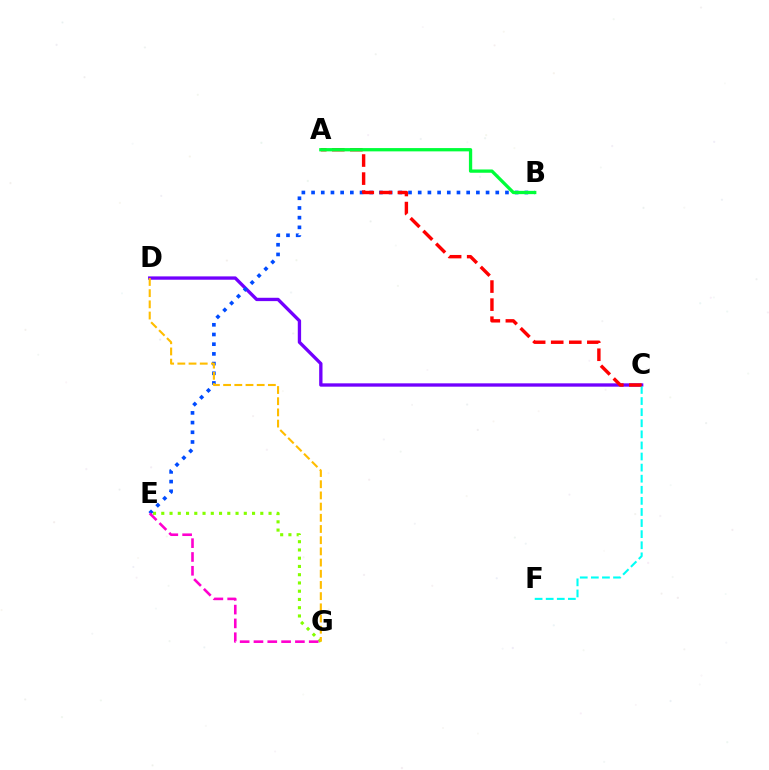{('C', 'D'): [{'color': '#7200ff', 'line_style': 'solid', 'thickness': 2.4}], ('C', 'F'): [{'color': '#00fff6', 'line_style': 'dashed', 'thickness': 1.51}], ('E', 'G'): [{'color': '#84ff00', 'line_style': 'dotted', 'thickness': 2.24}, {'color': '#ff00cf', 'line_style': 'dashed', 'thickness': 1.88}], ('B', 'E'): [{'color': '#004bff', 'line_style': 'dotted', 'thickness': 2.63}], ('A', 'C'): [{'color': '#ff0000', 'line_style': 'dashed', 'thickness': 2.45}], ('A', 'B'): [{'color': '#00ff39', 'line_style': 'solid', 'thickness': 2.37}], ('D', 'G'): [{'color': '#ffbd00', 'line_style': 'dashed', 'thickness': 1.52}]}